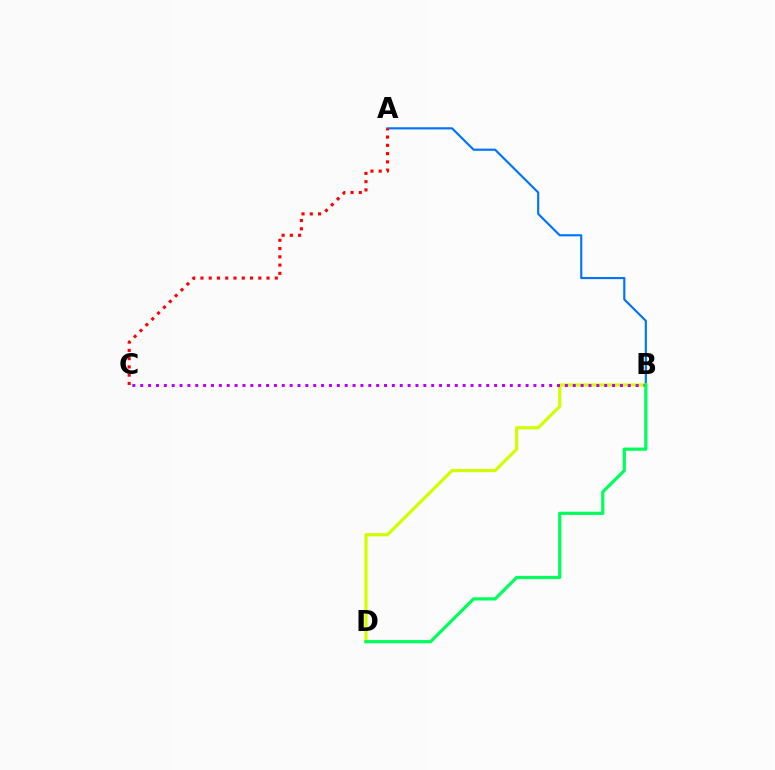{('A', 'B'): [{'color': '#0074ff', 'line_style': 'solid', 'thickness': 1.56}], ('B', 'D'): [{'color': '#d1ff00', 'line_style': 'solid', 'thickness': 2.32}, {'color': '#00ff5c', 'line_style': 'solid', 'thickness': 2.31}], ('B', 'C'): [{'color': '#b900ff', 'line_style': 'dotted', 'thickness': 2.14}], ('A', 'C'): [{'color': '#ff0000', 'line_style': 'dotted', 'thickness': 2.24}]}